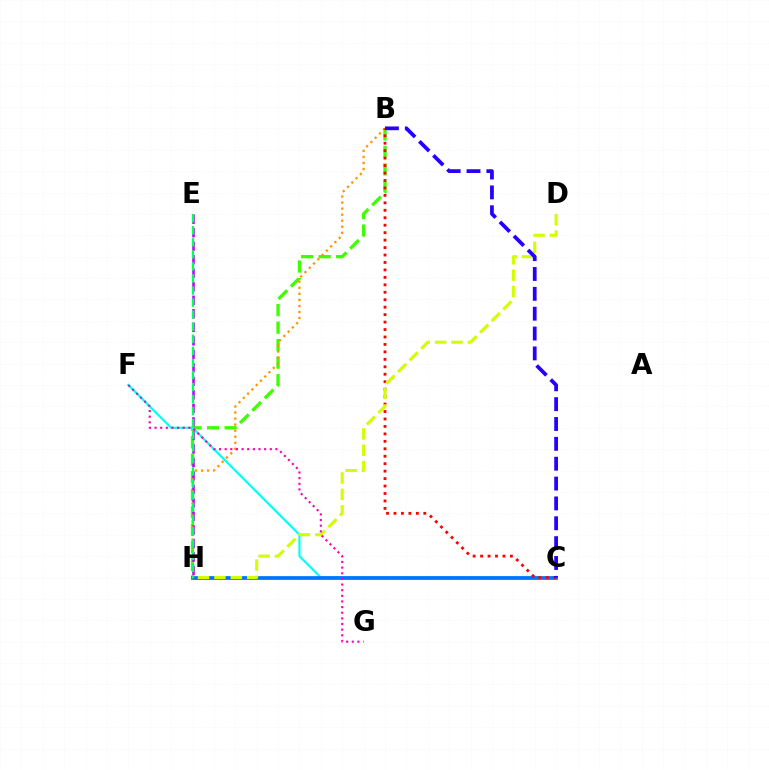{('B', 'H'): [{'color': '#3dff00', 'line_style': 'dashed', 'thickness': 2.38}, {'color': '#ff9400', 'line_style': 'dotted', 'thickness': 1.64}], ('C', 'F'): [{'color': '#00fff6', 'line_style': 'solid', 'thickness': 1.55}], ('E', 'H'): [{'color': '#b900ff', 'line_style': 'dashed', 'thickness': 1.84}, {'color': '#00ff5c', 'line_style': 'dashed', 'thickness': 1.64}], ('C', 'H'): [{'color': '#0074ff', 'line_style': 'solid', 'thickness': 2.69}], ('B', 'C'): [{'color': '#ff0000', 'line_style': 'dotted', 'thickness': 2.02}, {'color': '#2500ff', 'line_style': 'dashed', 'thickness': 2.7}], ('D', 'H'): [{'color': '#d1ff00', 'line_style': 'dashed', 'thickness': 2.23}], ('F', 'G'): [{'color': '#ff00ac', 'line_style': 'dotted', 'thickness': 1.53}]}